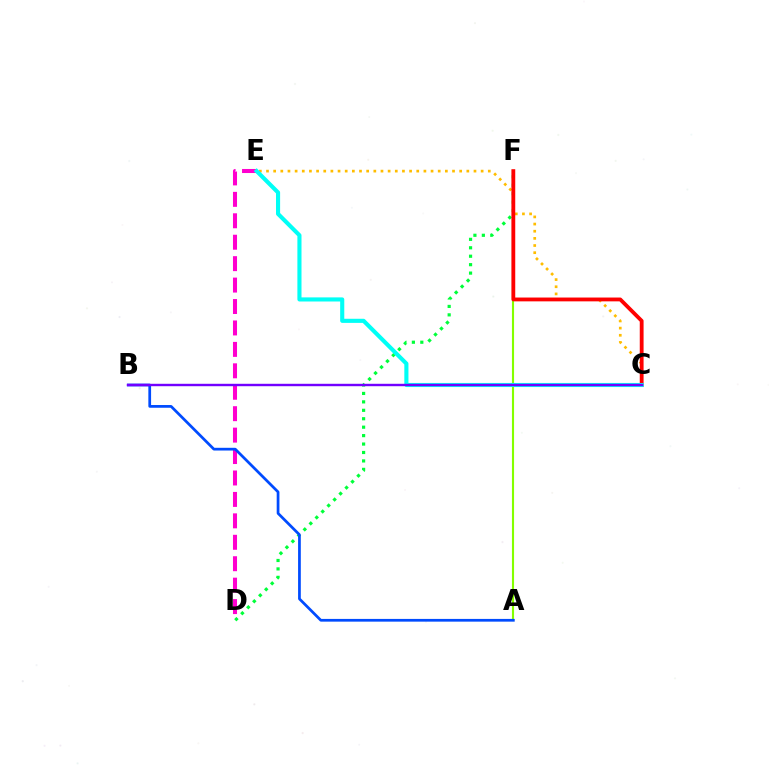{('D', 'E'): [{'color': '#ff00cf', 'line_style': 'dashed', 'thickness': 2.91}], ('D', 'F'): [{'color': '#00ff39', 'line_style': 'dotted', 'thickness': 2.29}], ('C', 'E'): [{'color': '#ffbd00', 'line_style': 'dotted', 'thickness': 1.94}, {'color': '#00fff6', 'line_style': 'solid', 'thickness': 2.96}], ('A', 'F'): [{'color': '#84ff00', 'line_style': 'solid', 'thickness': 1.52}], ('A', 'B'): [{'color': '#004bff', 'line_style': 'solid', 'thickness': 1.97}], ('C', 'F'): [{'color': '#ff0000', 'line_style': 'solid', 'thickness': 2.75}], ('B', 'C'): [{'color': '#7200ff', 'line_style': 'solid', 'thickness': 1.74}]}